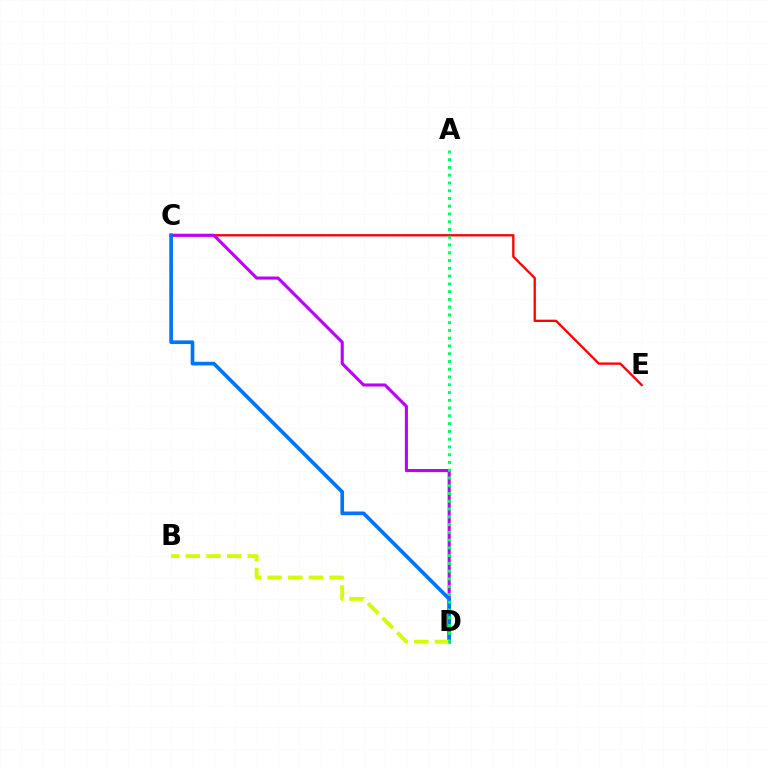{('C', 'E'): [{'color': '#ff0000', 'line_style': 'solid', 'thickness': 1.67}], ('C', 'D'): [{'color': '#b900ff', 'line_style': 'solid', 'thickness': 2.22}, {'color': '#0074ff', 'line_style': 'solid', 'thickness': 2.64}], ('B', 'D'): [{'color': '#d1ff00', 'line_style': 'dashed', 'thickness': 2.8}], ('A', 'D'): [{'color': '#00ff5c', 'line_style': 'dotted', 'thickness': 2.11}]}